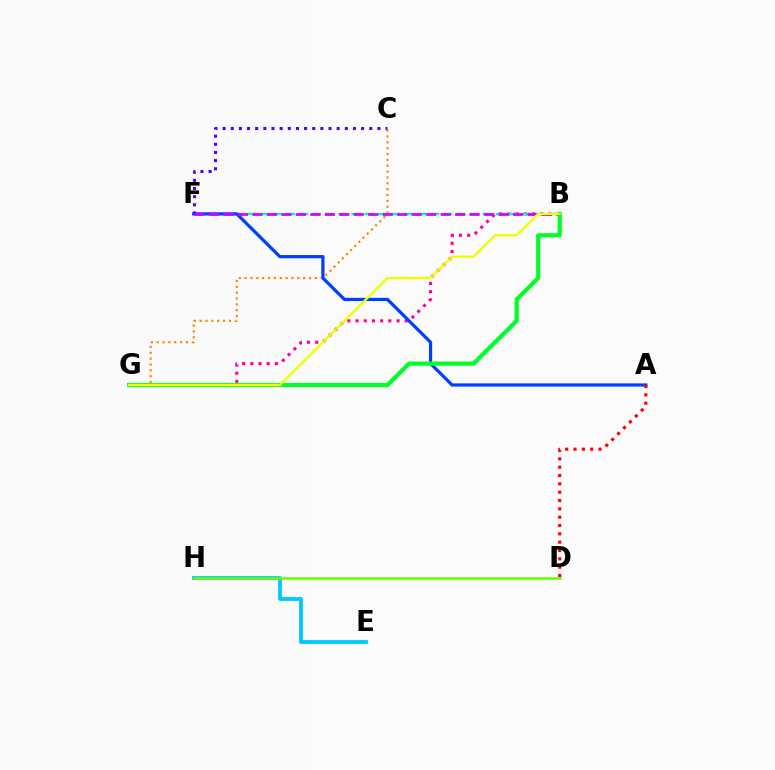{('B', 'G'): [{'color': '#ff00a0', 'line_style': 'dotted', 'thickness': 2.23}, {'color': '#00ff27', 'line_style': 'solid', 'thickness': 3.0}, {'color': '#eeff00', 'line_style': 'solid', 'thickness': 1.67}], ('C', 'G'): [{'color': '#ff8800', 'line_style': 'dotted', 'thickness': 1.59}], ('B', 'F'): [{'color': '#00ffaf', 'line_style': 'dashed', 'thickness': 1.78}, {'color': '#d600ff', 'line_style': 'dashed', 'thickness': 1.97}], ('E', 'H'): [{'color': '#00c7ff', 'line_style': 'solid', 'thickness': 2.72}], ('A', 'F'): [{'color': '#003fff', 'line_style': 'solid', 'thickness': 2.31}], ('D', 'H'): [{'color': '#66ff00', 'line_style': 'solid', 'thickness': 1.81}], ('C', 'F'): [{'color': '#4f00ff', 'line_style': 'dotted', 'thickness': 2.21}], ('A', 'D'): [{'color': '#ff0000', 'line_style': 'dotted', 'thickness': 2.26}]}